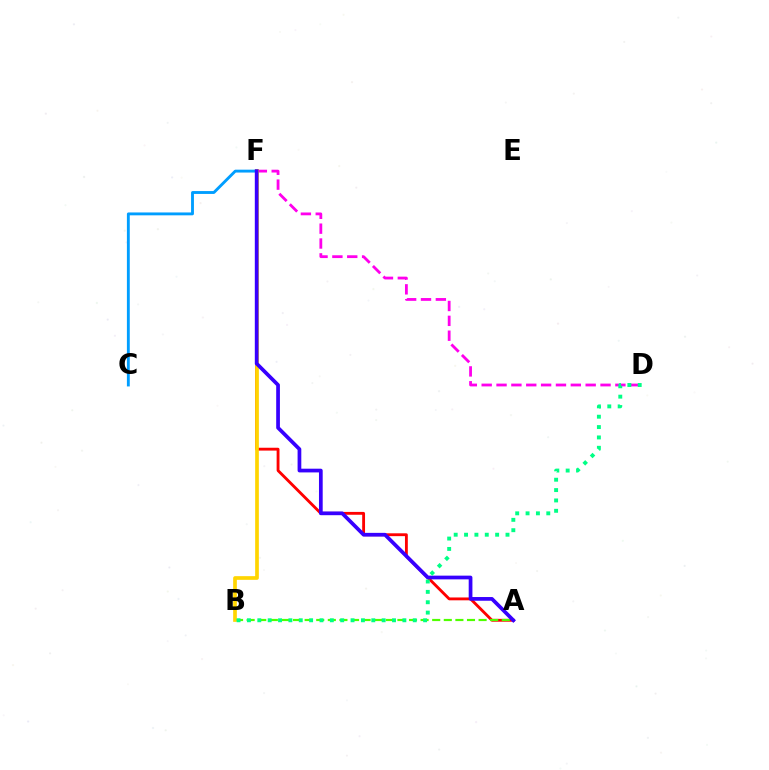{('D', 'F'): [{'color': '#ff00ed', 'line_style': 'dashed', 'thickness': 2.02}], ('A', 'F'): [{'color': '#ff0000', 'line_style': 'solid', 'thickness': 2.05}, {'color': '#3700ff', 'line_style': 'solid', 'thickness': 2.68}], ('A', 'B'): [{'color': '#4fff00', 'line_style': 'dashed', 'thickness': 1.58}], ('C', 'F'): [{'color': '#009eff', 'line_style': 'solid', 'thickness': 2.06}], ('B', 'F'): [{'color': '#ffd500', 'line_style': 'solid', 'thickness': 2.66}], ('B', 'D'): [{'color': '#00ff86', 'line_style': 'dotted', 'thickness': 2.82}]}